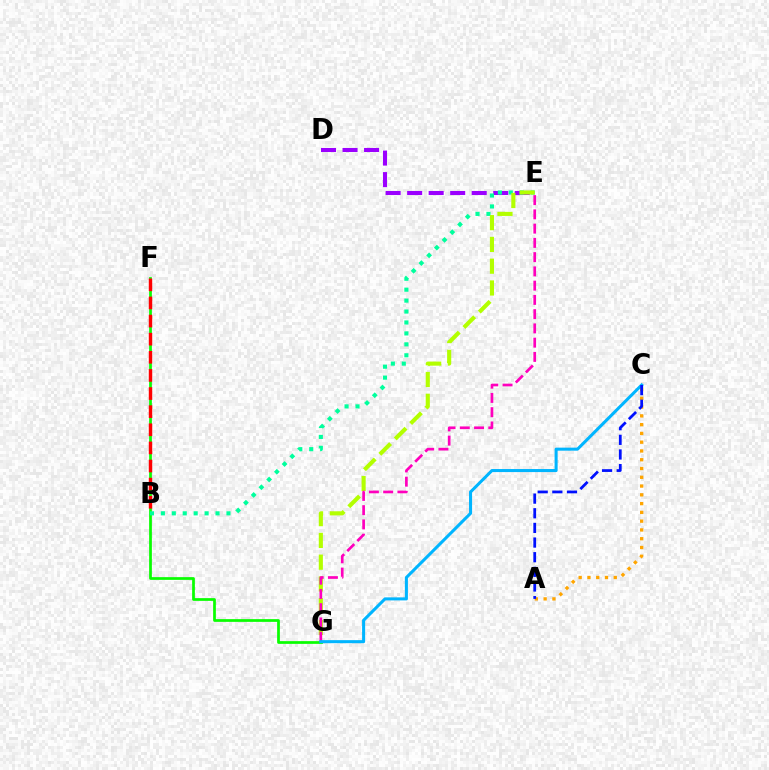{('F', 'G'): [{'color': '#08ff00', 'line_style': 'solid', 'thickness': 1.96}], ('D', 'E'): [{'color': '#9b00ff', 'line_style': 'dashed', 'thickness': 2.92}], ('B', 'E'): [{'color': '#00ff9d', 'line_style': 'dotted', 'thickness': 2.97}], ('A', 'C'): [{'color': '#ffa500', 'line_style': 'dotted', 'thickness': 2.38}, {'color': '#0010ff', 'line_style': 'dashed', 'thickness': 1.99}], ('B', 'F'): [{'color': '#ff0000', 'line_style': 'dashed', 'thickness': 2.46}], ('E', 'G'): [{'color': '#b3ff00', 'line_style': 'dashed', 'thickness': 2.96}, {'color': '#ff00bd', 'line_style': 'dashed', 'thickness': 1.94}], ('C', 'G'): [{'color': '#00b5ff', 'line_style': 'solid', 'thickness': 2.19}]}